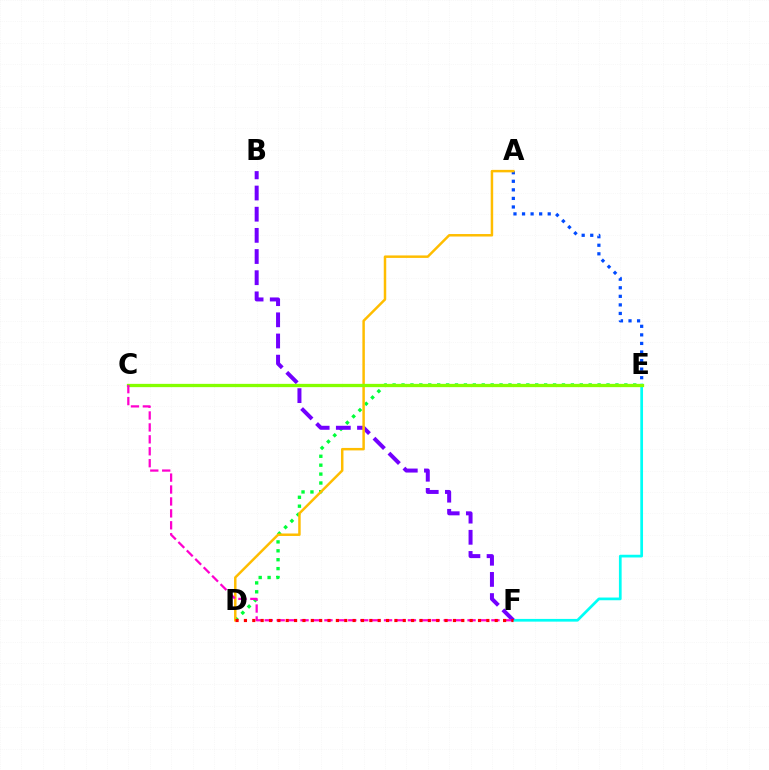{('E', 'F'): [{'color': '#00fff6', 'line_style': 'solid', 'thickness': 1.96}], ('D', 'E'): [{'color': '#00ff39', 'line_style': 'dotted', 'thickness': 2.42}], ('B', 'F'): [{'color': '#7200ff', 'line_style': 'dashed', 'thickness': 2.88}], ('A', 'E'): [{'color': '#004bff', 'line_style': 'dotted', 'thickness': 2.33}], ('A', 'D'): [{'color': '#ffbd00', 'line_style': 'solid', 'thickness': 1.79}], ('C', 'E'): [{'color': '#84ff00', 'line_style': 'solid', 'thickness': 2.37}], ('C', 'F'): [{'color': '#ff00cf', 'line_style': 'dashed', 'thickness': 1.62}], ('D', 'F'): [{'color': '#ff0000', 'line_style': 'dotted', 'thickness': 2.27}]}